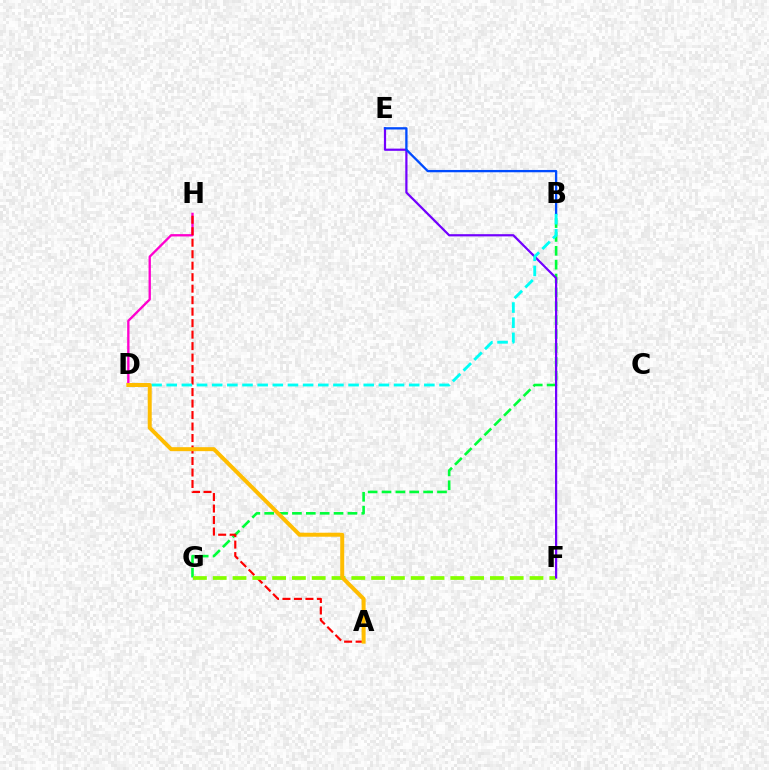{('B', 'G'): [{'color': '#00ff39', 'line_style': 'dashed', 'thickness': 1.88}], ('D', 'H'): [{'color': '#ff00cf', 'line_style': 'solid', 'thickness': 1.68}], ('A', 'H'): [{'color': '#ff0000', 'line_style': 'dashed', 'thickness': 1.56}], ('F', 'G'): [{'color': '#84ff00', 'line_style': 'dashed', 'thickness': 2.69}], ('E', 'F'): [{'color': '#7200ff', 'line_style': 'solid', 'thickness': 1.59}], ('B', 'E'): [{'color': '#004bff', 'line_style': 'solid', 'thickness': 1.66}], ('B', 'D'): [{'color': '#00fff6', 'line_style': 'dashed', 'thickness': 2.06}], ('A', 'D'): [{'color': '#ffbd00', 'line_style': 'solid', 'thickness': 2.87}]}